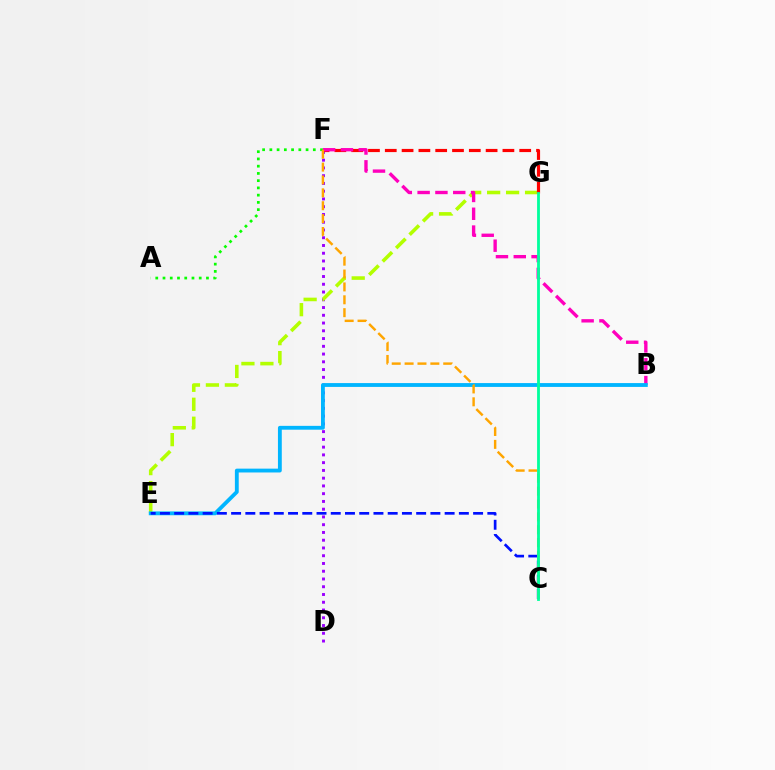{('D', 'F'): [{'color': '#9b00ff', 'line_style': 'dotted', 'thickness': 2.11}], ('A', 'F'): [{'color': '#08ff00', 'line_style': 'dotted', 'thickness': 1.97}], ('E', 'G'): [{'color': '#b3ff00', 'line_style': 'dashed', 'thickness': 2.58}], ('F', 'G'): [{'color': '#ff0000', 'line_style': 'dashed', 'thickness': 2.28}], ('B', 'F'): [{'color': '#ff00bd', 'line_style': 'dashed', 'thickness': 2.42}], ('B', 'E'): [{'color': '#00b5ff', 'line_style': 'solid', 'thickness': 2.76}], ('C', 'E'): [{'color': '#0010ff', 'line_style': 'dashed', 'thickness': 1.93}], ('C', 'F'): [{'color': '#ffa500', 'line_style': 'dashed', 'thickness': 1.75}], ('C', 'G'): [{'color': '#00ff9d', 'line_style': 'solid', 'thickness': 2.02}]}